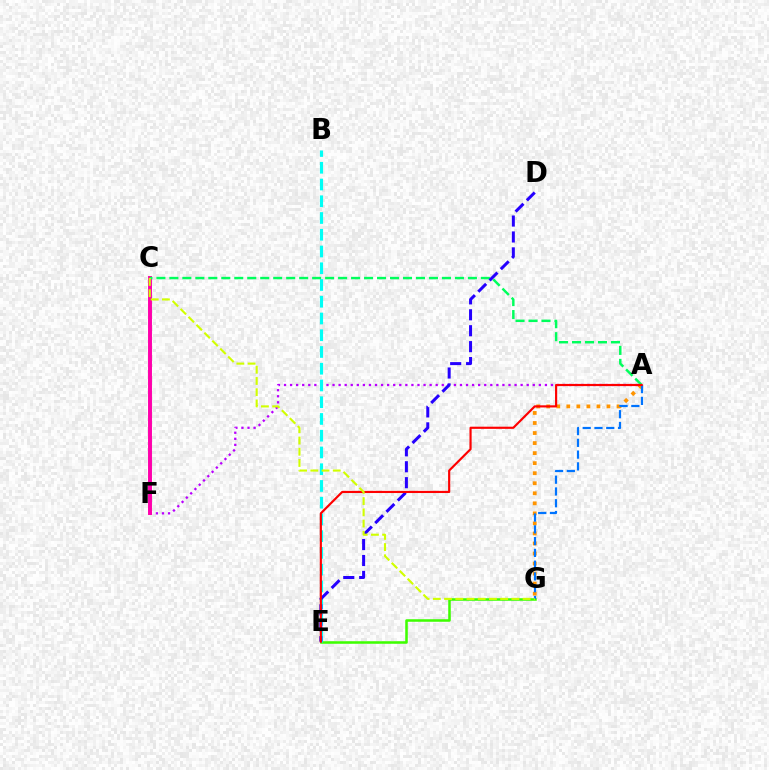{('A', 'F'): [{'color': '#b900ff', 'line_style': 'dotted', 'thickness': 1.65}], ('E', 'G'): [{'color': '#3dff00', 'line_style': 'solid', 'thickness': 1.83}], ('B', 'E'): [{'color': '#00fff6', 'line_style': 'dashed', 'thickness': 2.27}], ('C', 'F'): [{'color': '#ff00ac', 'line_style': 'solid', 'thickness': 2.83}], ('A', 'G'): [{'color': '#ff9400', 'line_style': 'dotted', 'thickness': 2.73}, {'color': '#0074ff', 'line_style': 'dashed', 'thickness': 1.6}], ('A', 'C'): [{'color': '#00ff5c', 'line_style': 'dashed', 'thickness': 1.76}], ('D', 'E'): [{'color': '#2500ff', 'line_style': 'dashed', 'thickness': 2.16}], ('A', 'E'): [{'color': '#ff0000', 'line_style': 'solid', 'thickness': 1.56}], ('C', 'G'): [{'color': '#d1ff00', 'line_style': 'dashed', 'thickness': 1.52}]}